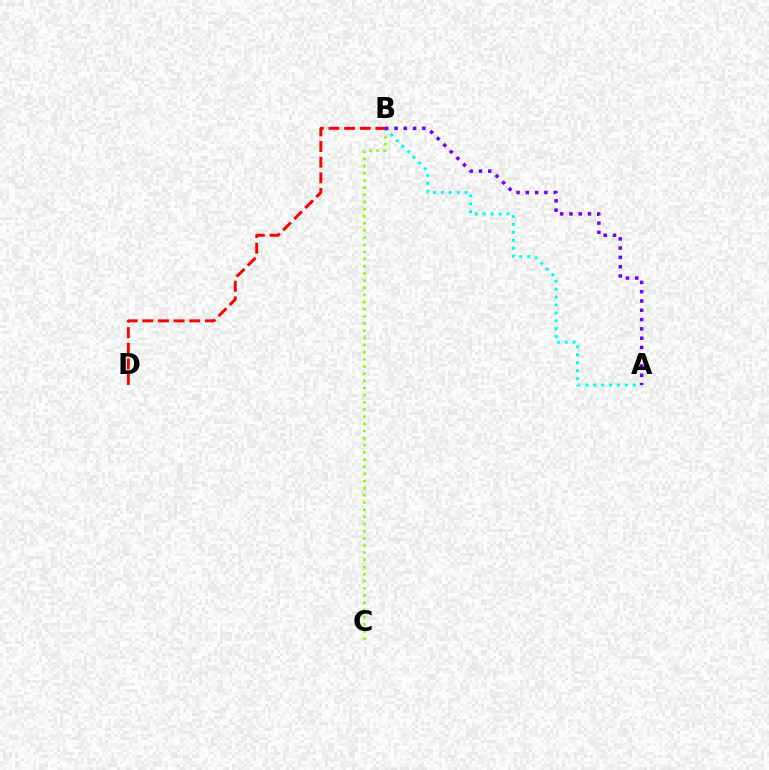{('B', 'C'): [{'color': '#84ff00', 'line_style': 'dotted', 'thickness': 1.94}], ('A', 'B'): [{'color': '#00fff6', 'line_style': 'dotted', 'thickness': 2.15}, {'color': '#7200ff', 'line_style': 'dotted', 'thickness': 2.52}], ('B', 'D'): [{'color': '#ff0000', 'line_style': 'dashed', 'thickness': 2.13}]}